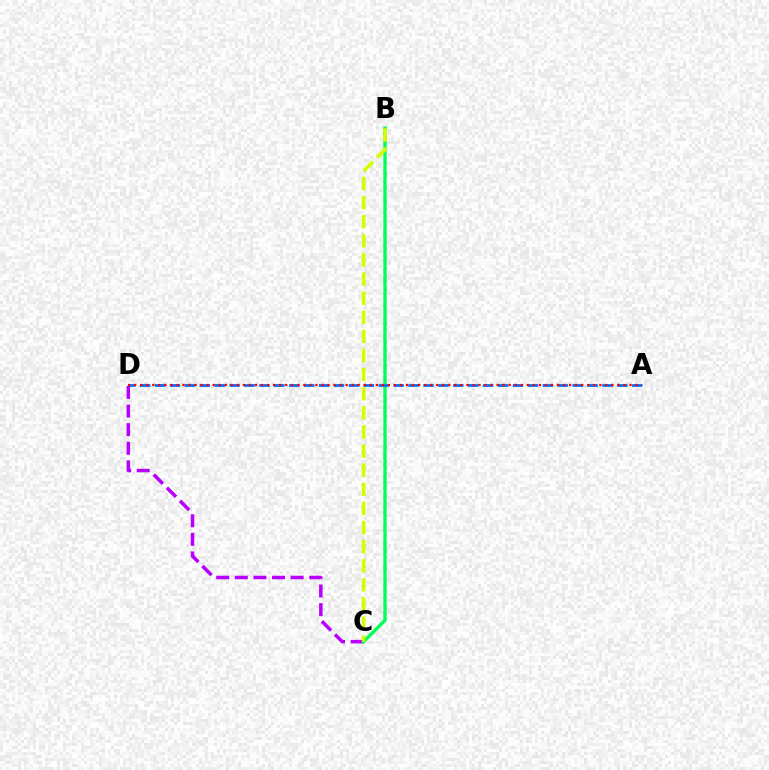{('C', 'D'): [{'color': '#b900ff', 'line_style': 'dashed', 'thickness': 2.53}], ('B', 'C'): [{'color': '#00ff5c', 'line_style': 'solid', 'thickness': 2.44}, {'color': '#d1ff00', 'line_style': 'dashed', 'thickness': 2.6}], ('A', 'D'): [{'color': '#0074ff', 'line_style': 'dashed', 'thickness': 2.03}, {'color': '#ff0000', 'line_style': 'dotted', 'thickness': 1.64}]}